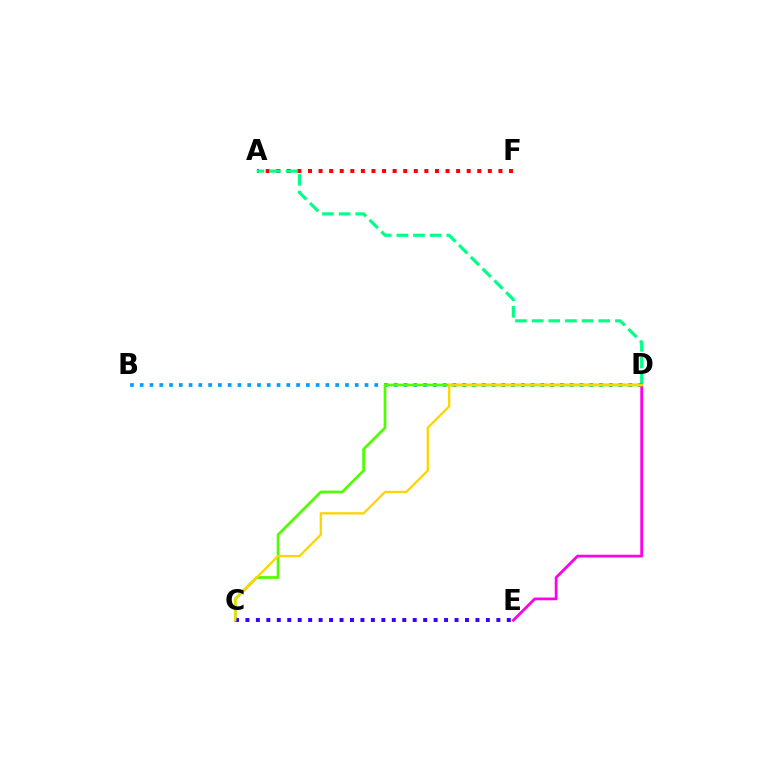{('A', 'F'): [{'color': '#ff0000', 'line_style': 'dotted', 'thickness': 2.87}], ('A', 'D'): [{'color': '#00ff86', 'line_style': 'dashed', 'thickness': 2.26}], ('B', 'D'): [{'color': '#009eff', 'line_style': 'dotted', 'thickness': 2.66}], ('D', 'E'): [{'color': '#ff00ed', 'line_style': 'solid', 'thickness': 1.99}], ('C', 'D'): [{'color': '#4fff00', 'line_style': 'solid', 'thickness': 1.96}, {'color': '#ffd500', 'line_style': 'solid', 'thickness': 1.67}], ('C', 'E'): [{'color': '#3700ff', 'line_style': 'dotted', 'thickness': 2.84}]}